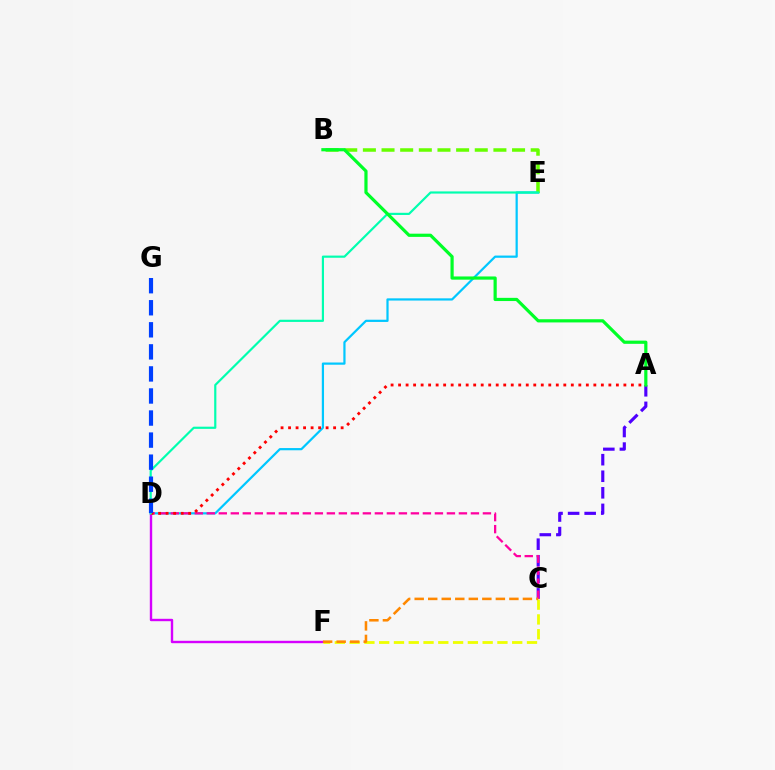{('A', 'C'): [{'color': '#4f00ff', 'line_style': 'dashed', 'thickness': 2.25}], ('D', 'E'): [{'color': '#00c7ff', 'line_style': 'solid', 'thickness': 1.6}, {'color': '#00ffaf', 'line_style': 'solid', 'thickness': 1.57}], ('B', 'E'): [{'color': '#66ff00', 'line_style': 'dashed', 'thickness': 2.53}], ('D', 'F'): [{'color': '#d600ff', 'line_style': 'solid', 'thickness': 1.72}], ('C', 'D'): [{'color': '#ff00a0', 'line_style': 'dashed', 'thickness': 1.63}], ('A', 'D'): [{'color': '#ff0000', 'line_style': 'dotted', 'thickness': 2.04}], ('C', 'F'): [{'color': '#eeff00', 'line_style': 'dashed', 'thickness': 2.01}, {'color': '#ff8800', 'line_style': 'dashed', 'thickness': 1.84}], ('D', 'G'): [{'color': '#003fff', 'line_style': 'dashed', 'thickness': 3.0}], ('A', 'B'): [{'color': '#00ff27', 'line_style': 'solid', 'thickness': 2.3}]}